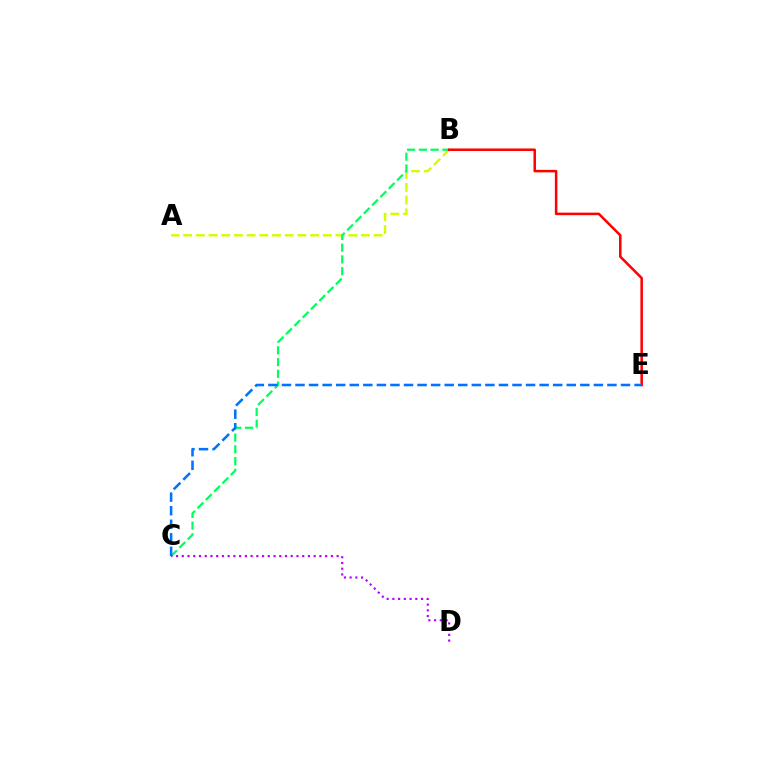{('A', 'B'): [{'color': '#d1ff00', 'line_style': 'dashed', 'thickness': 1.72}], ('B', 'C'): [{'color': '#00ff5c', 'line_style': 'dashed', 'thickness': 1.6}], ('B', 'E'): [{'color': '#ff0000', 'line_style': 'solid', 'thickness': 1.81}], ('C', 'E'): [{'color': '#0074ff', 'line_style': 'dashed', 'thickness': 1.84}], ('C', 'D'): [{'color': '#b900ff', 'line_style': 'dotted', 'thickness': 1.56}]}